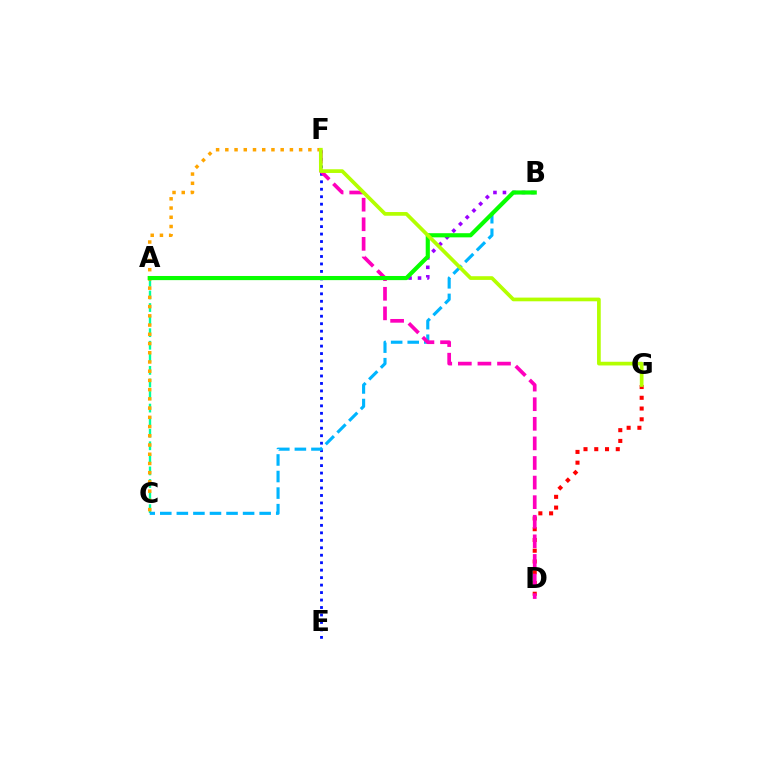{('E', 'F'): [{'color': '#0010ff', 'line_style': 'dotted', 'thickness': 2.03}], ('A', 'B'): [{'color': '#9b00ff', 'line_style': 'dotted', 'thickness': 2.58}, {'color': '#08ff00', 'line_style': 'solid', 'thickness': 2.98}], ('A', 'C'): [{'color': '#00ff9d', 'line_style': 'dashed', 'thickness': 1.71}], ('B', 'C'): [{'color': '#00b5ff', 'line_style': 'dashed', 'thickness': 2.25}], ('D', 'G'): [{'color': '#ff0000', 'line_style': 'dotted', 'thickness': 2.92}], ('C', 'F'): [{'color': '#ffa500', 'line_style': 'dotted', 'thickness': 2.51}], ('D', 'F'): [{'color': '#ff00bd', 'line_style': 'dashed', 'thickness': 2.66}], ('F', 'G'): [{'color': '#b3ff00', 'line_style': 'solid', 'thickness': 2.66}]}